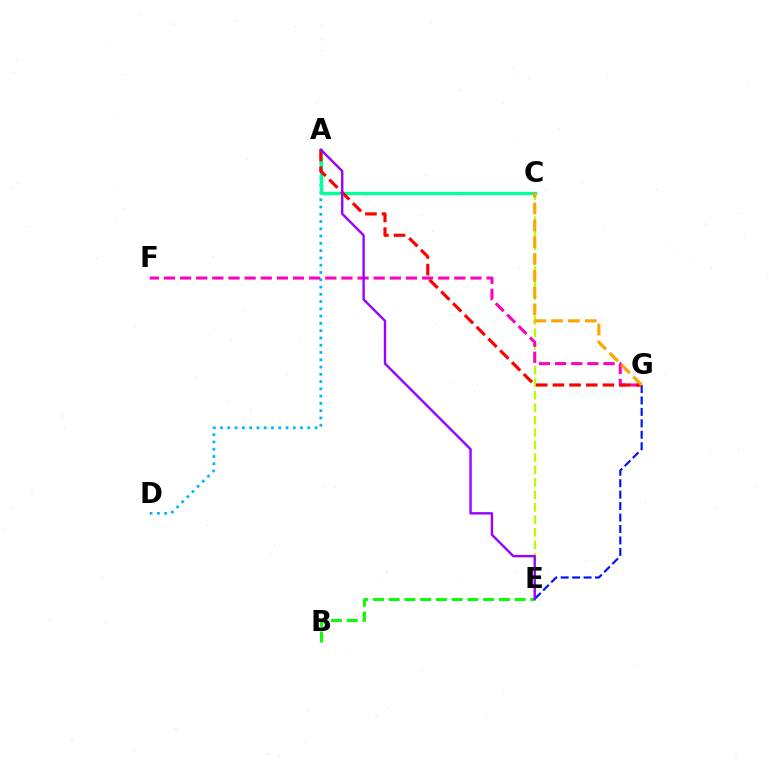{('C', 'E'): [{'color': '#b3ff00', 'line_style': 'dashed', 'thickness': 1.69}], ('A', 'D'): [{'color': '#00b5ff', 'line_style': 'dotted', 'thickness': 1.98}], ('A', 'C'): [{'color': '#00ff9d', 'line_style': 'solid', 'thickness': 2.44}], ('F', 'G'): [{'color': '#ff00bd', 'line_style': 'dashed', 'thickness': 2.19}], ('E', 'G'): [{'color': '#0010ff', 'line_style': 'dashed', 'thickness': 1.56}], ('A', 'G'): [{'color': '#ff0000', 'line_style': 'dashed', 'thickness': 2.26}], ('B', 'E'): [{'color': '#08ff00', 'line_style': 'dashed', 'thickness': 2.14}], ('C', 'G'): [{'color': '#ffa500', 'line_style': 'dashed', 'thickness': 2.29}], ('A', 'E'): [{'color': '#9b00ff', 'line_style': 'solid', 'thickness': 1.72}]}